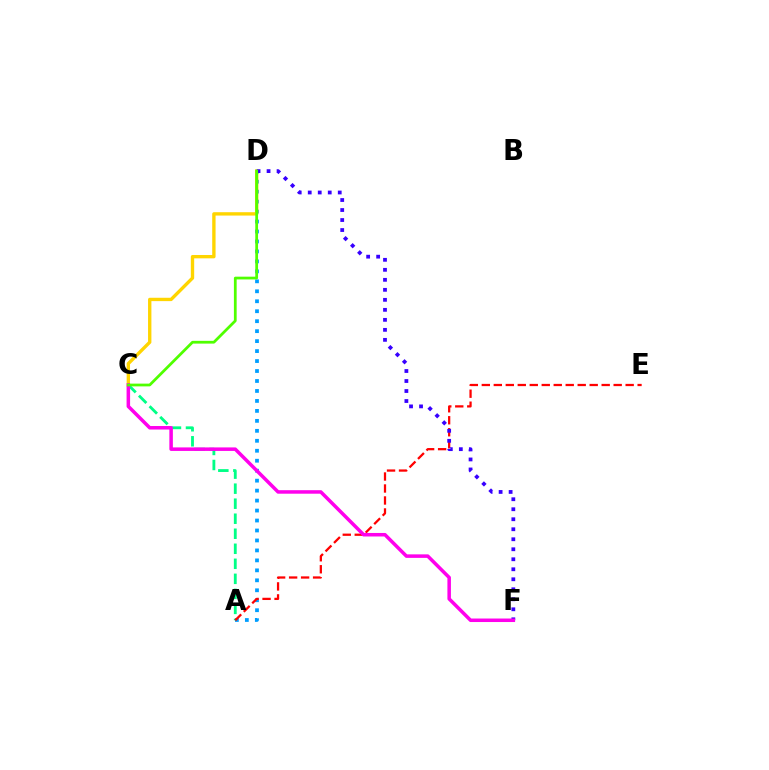{('A', 'D'): [{'color': '#009eff', 'line_style': 'dotted', 'thickness': 2.71}], ('A', 'C'): [{'color': '#00ff86', 'line_style': 'dashed', 'thickness': 2.04}], ('A', 'E'): [{'color': '#ff0000', 'line_style': 'dashed', 'thickness': 1.63}], ('C', 'D'): [{'color': '#ffd500', 'line_style': 'solid', 'thickness': 2.42}, {'color': '#4fff00', 'line_style': 'solid', 'thickness': 1.99}], ('D', 'F'): [{'color': '#3700ff', 'line_style': 'dotted', 'thickness': 2.72}], ('C', 'F'): [{'color': '#ff00ed', 'line_style': 'solid', 'thickness': 2.53}]}